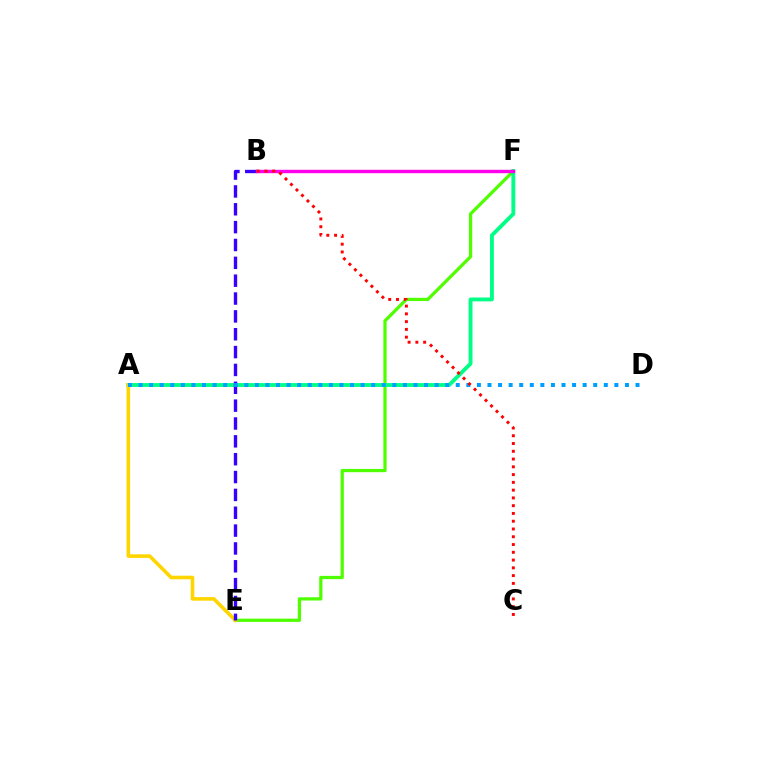{('E', 'F'): [{'color': '#4fff00', 'line_style': 'solid', 'thickness': 2.34}], ('A', 'F'): [{'color': '#00ff86', 'line_style': 'solid', 'thickness': 2.78}], ('A', 'E'): [{'color': '#ffd500', 'line_style': 'solid', 'thickness': 2.59}], ('B', 'E'): [{'color': '#3700ff', 'line_style': 'dashed', 'thickness': 2.42}], ('B', 'F'): [{'color': '#ff00ed', 'line_style': 'solid', 'thickness': 2.45}], ('A', 'D'): [{'color': '#009eff', 'line_style': 'dotted', 'thickness': 2.87}], ('B', 'C'): [{'color': '#ff0000', 'line_style': 'dotted', 'thickness': 2.11}]}